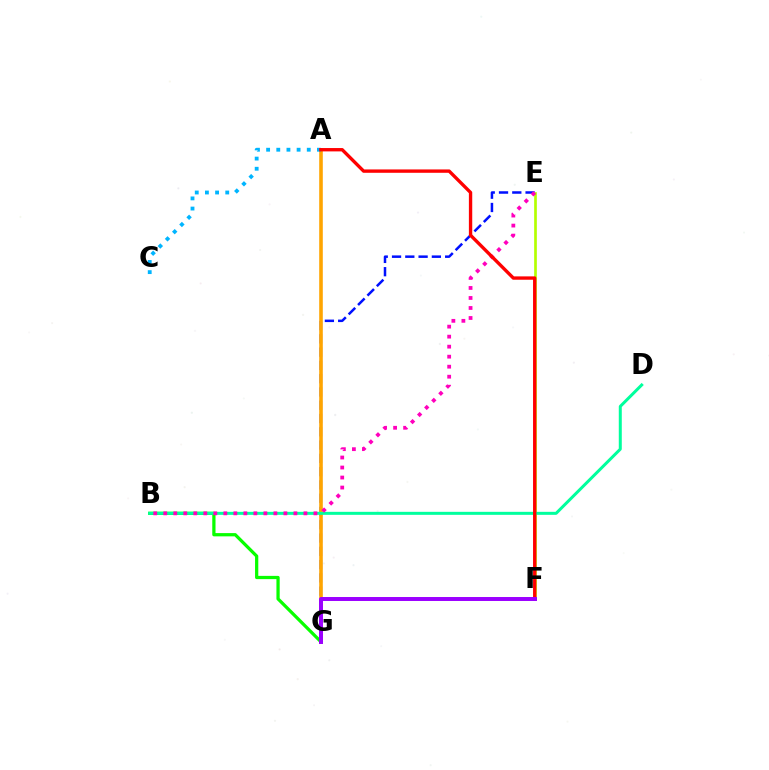{('E', 'G'): [{'color': '#0010ff', 'line_style': 'dashed', 'thickness': 1.8}], ('B', 'G'): [{'color': '#08ff00', 'line_style': 'solid', 'thickness': 2.34}], ('E', 'F'): [{'color': '#b3ff00', 'line_style': 'solid', 'thickness': 1.93}], ('A', 'G'): [{'color': '#ffa500', 'line_style': 'solid', 'thickness': 2.59}], ('A', 'C'): [{'color': '#00b5ff', 'line_style': 'dotted', 'thickness': 2.76}], ('B', 'D'): [{'color': '#00ff9d', 'line_style': 'solid', 'thickness': 2.16}], ('B', 'E'): [{'color': '#ff00bd', 'line_style': 'dotted', 'thickness': 2.72}], ('A', 'F'): [{'color': '#ff0000', 'line_style': 'solid', 'thickness': 2.42}], ('F', 'G'): [{'color': '#9b00ff', 'line_style': 'solid', 'thickness': 2.86}]}